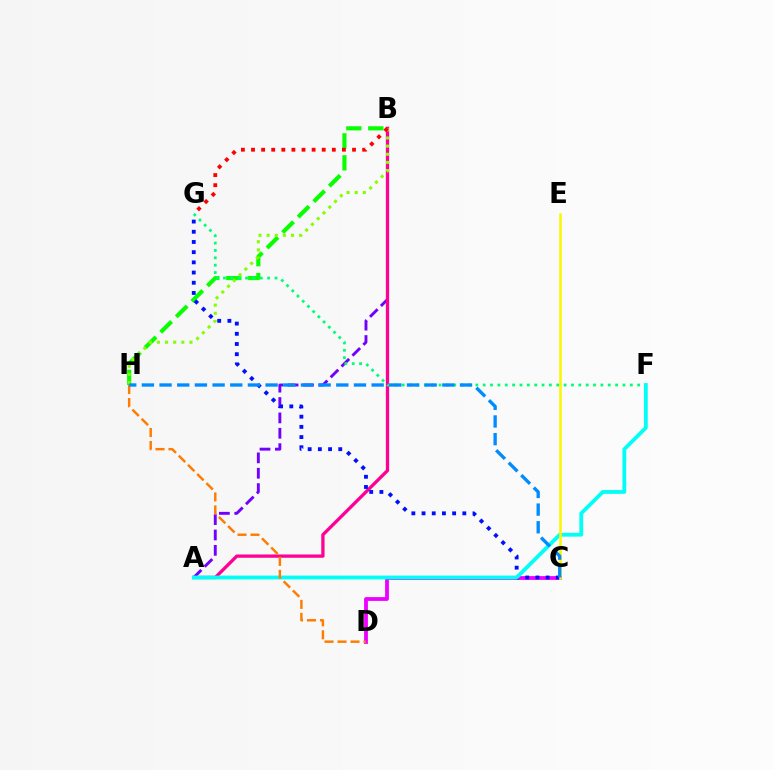{('A', 'B'): [{'color': '#7200ff', 'line_style': 'dashed', 'thickness': 2.09}, {'color': '#ff0094', 'line_style': 'solid', 'thickness': 2.37}], ('B', 'H'): [{'color': '#08ff00', 'line_style': 'dashed', 'thickness': 2.98}, {'color': '#84ff00', 'line_style': 'dotted', 'thickness': 2.21}], ('C', 'D'): [{'color': '#ee00ff', 'line_style': 'solid', 'thickness': 2.73}], ('F', 'G'): [{'color': '#00ff74', 'line_style': 'dotted', 'thickness': 2.0}], ('C', 'G'): [{'color': '#0010ff', 'line_style': 'dotted', 'thickness': 2.77}], ('A', 'F'): [{'color': '#00fff6', 'line_style': 'solid', 'thickness': 2.73}], ('D', 'H'): [{'color': '#ff7c00', 'line_style': 'dashed', 'thickness': 1.76}], ('C', 'E'): [{'color': '#fcf500', 'line_style': 'solid', 'thickness': 1.84}], ('B', 'G'): [{'color': '#ff0000', 'line_style': 'dotted', 'thickness': 2.74}], ('C', 'H'): [{'color': '#008cff', 'line_style': 'dashed', 'thickness': 2.4}]}